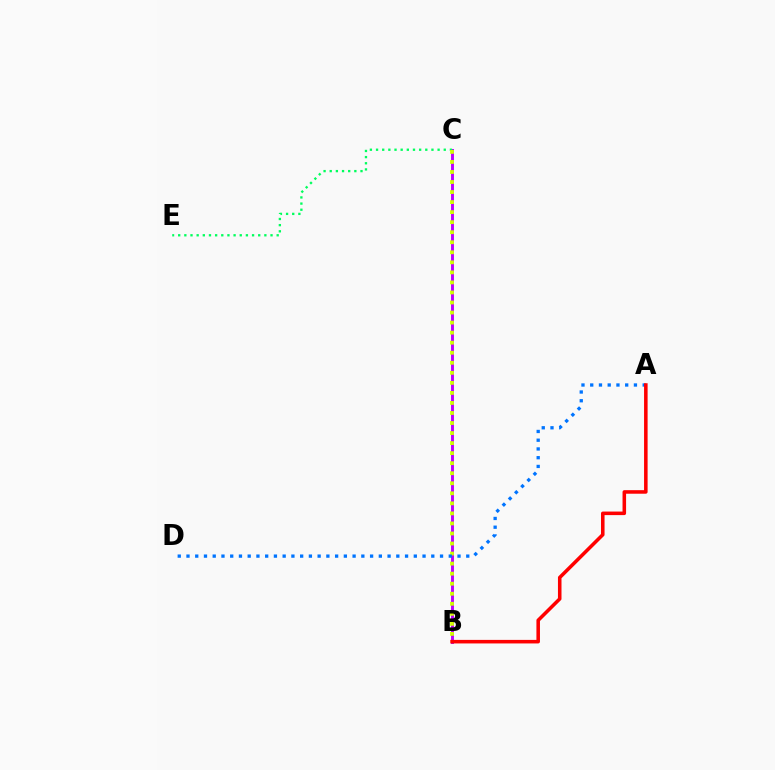{('B', 'C'): [{'color': '#b900ff', 'line_style': 'solid', 'thickness': 2.1}, {'color': '#d1ff00', 'line_style': 'dotted', 'thickness': 2.73}], ('C', 'E'): [{'color': '#00ff5c', 'line_style': 'dotted', 'thickness': 1.67}], ('A', 'D'): [{'color': '#0074ff', 'line_style': 'dotted', 'thickness': 2.38}], ('A', 'B'): [{'color': '#ff0000', 'line_style': 'solid', 'thickness': 2.55}]}